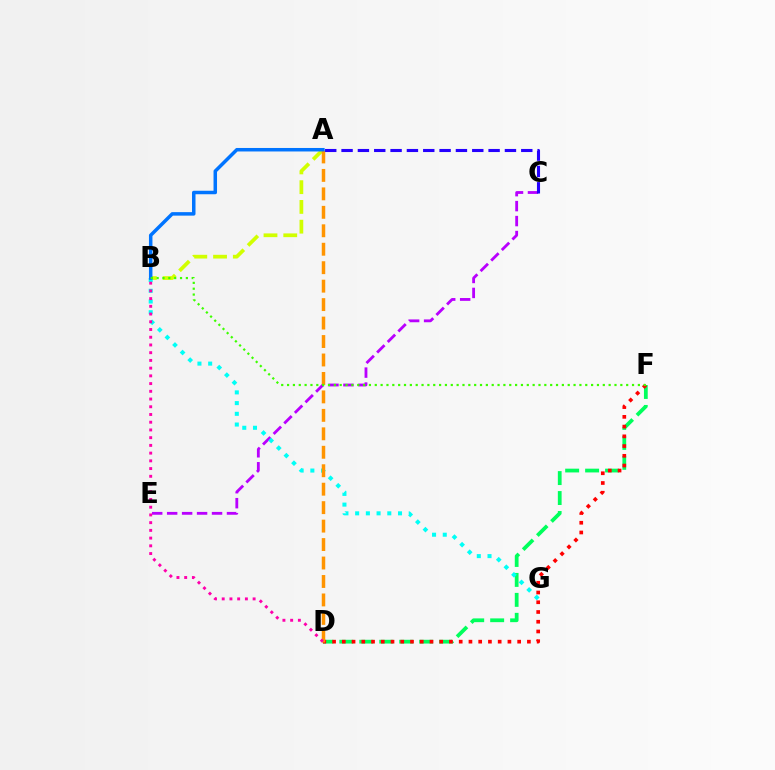{('A', 'B'): [{'color': '#d1ff00', 'line_style': 'dashed', 'thickness': 2.68}, {'color': '#0074ff', 'line_style': 'solid', 'thickness': 2.52}], ('D', 'F'): [{'color': '#00ff5c', 'line_style': 'dashed', 'thickness': 2.71}, {'color': '#ff0000', 'line_style': 'dotted', 'thickness': 2.65}], ('C', 'E'): [{'color': '#b900ff', 'line_style': 'dashed', 'thickness': 2.03}], ('B', 'G'): [{'color': '#00fff6', 'line_style': 'dotted', 'thickness': 2.91}], ('A', 'D'): [{'color': '#ff9400', 'line_style': 'dashed', 'thickness': 2.51}], ('B', 'D'): [{'color': '#ff00ac', 'line_style': 'dotted', 'thickness': 2.1}], ('B', 'F'): [{'color': '#3dff00', 'line_style': 'dotted', 'thickness': 1.59}], ('A', 'C'): [{'color': '#2500ff', 'line_style': 'dashed', 'thickness': 2.22}]}